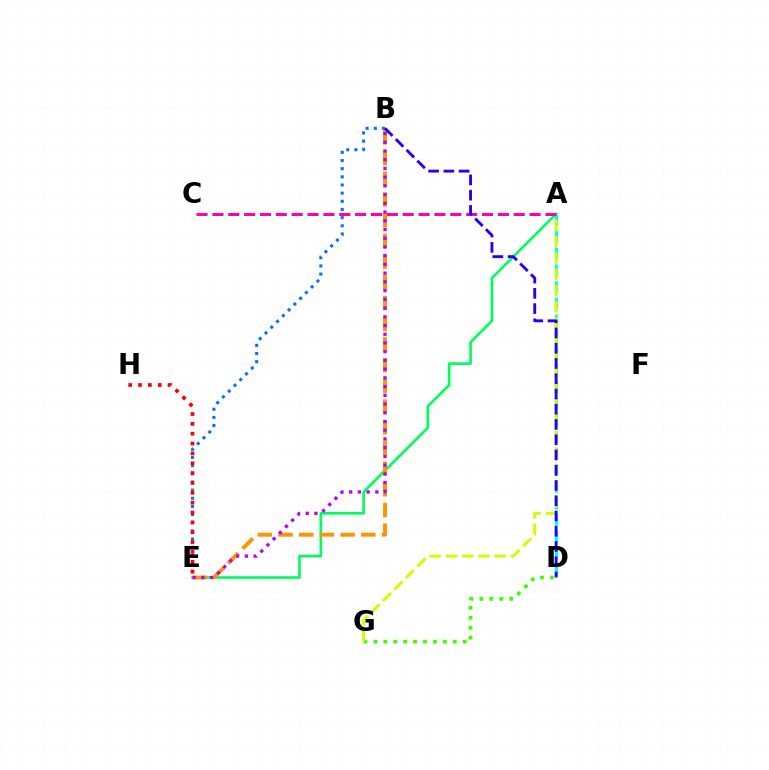{('A', 'D'): [{'color': '#00fff6', 'line_style': 'dashed', 'thickness': 2.26}], ('B', 'E'): [{'color': '#0074ff', 'line_style': 'dotted', 'thickness': 2.22}, {'color': '#ff9400', 'line_style': 'dashed', 'thickness': 2.81}, {'color': '#b900ff', 'line_style': 'dotted', 'thickness': 2.37}], ('D', 'G'): [{'color': '#3dff00', 'line_style': 'dotted', 'thickness': 2.7}], ('A', 'E'): [{'color': '#00ff5c', 'line_style': 'solid', 'thickness': 1.91}], ('A', 'G'): [{'color': '#d1ff00', 'line_style': 'dashed', 'thickness': 2.21}], ('A', 'C'): [{'color': '#ff00ac', 'line_style': 'dashed', 'thickness': 2.15}], ('B', 'D'): [{'color': '#2500ff', 'line_style': 'dashed', 'thickness': 2.07}], ('E', 'H'): [{'color': '#ff0000', 'line_style': 'dotted', 'thickness': 2.68}]}